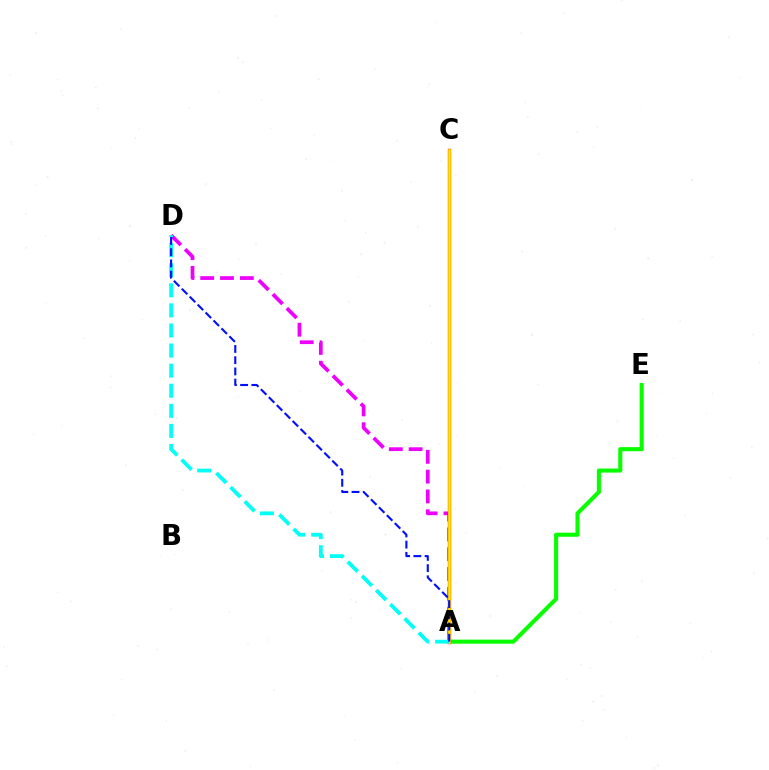{('A', 'D'): [{'color': '#ee00ff', 'line_style': 'dashed', 'thickness': 2.69}, {'color': '#00fff6', 'line_style': 'dashed', 'thickness': 2.73}, {'color': '#0010ff', 'line_style': 'dashed', 'thickness': 1.52}], ('A', 'E'): [{'color': '#08ff00', 'line_style': 'solid', 'thickness': 2.94}], ('A', 'C'): [{'color': '#ff0000', 'line_style': 'solid', 'thickness': 2.37}, {'color': '#fcf500', 'line_style': 'solid', 'thickness': 1.86}]}